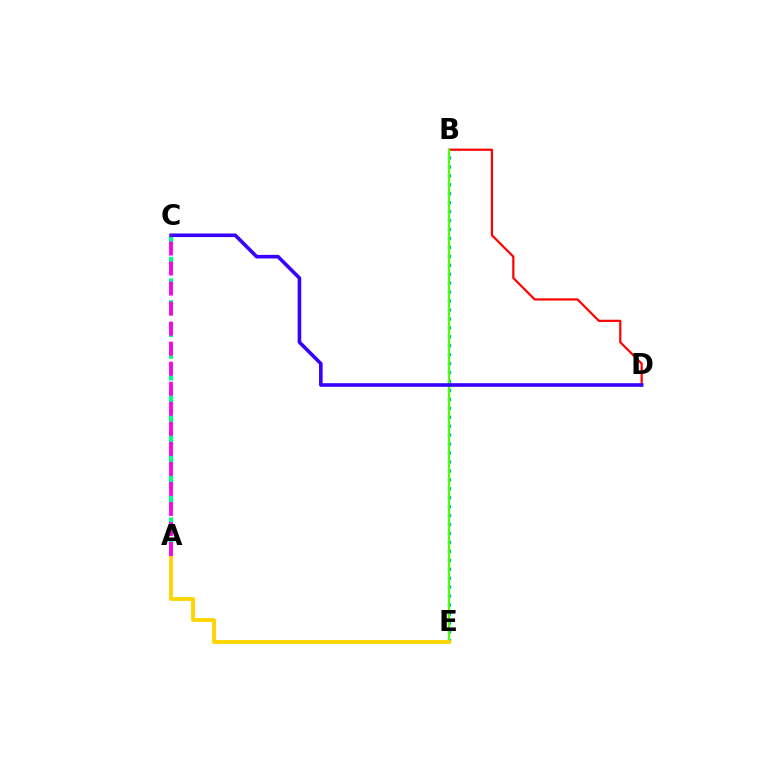{('B', 'D'): [{'color': '#ff0000', 'line_style': 'solid', 'thickness': 1.59}], ('B', 'E'): [{'color': '#009eff', 'line_style': 'dotted', 'thickness': 2.43}, {'color': '#4fff00', 'line_style': 'solid', 'thickness': 1.59}], ('A', 'C'): [{'color': '#00ff86', 'line_style': 'dashed', 'thickness': 2.95}, {'color': '#ff00ed', 'line_style': 'dashed', 'thickness': 2.72}], ('A', 'E'): [{'color': '#ffd500', 'line_style': 'solid', 'thickness': 2.76}], ('C', 'D'): [{'color': '#3700ff', 'line_style': 'solid', 'thickness': 2.59}]}